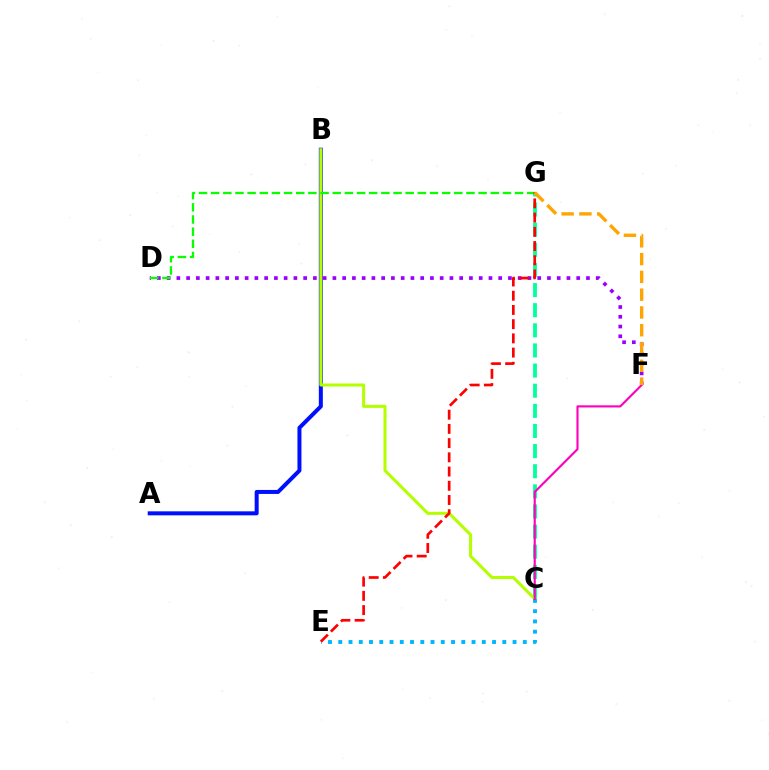{('C', 'G'): [{'color': '#00ff9d', 'line_style': 'dashed', 'thickness': 2.73}], ('A', 'B'): [{'color': '#0010ff', 'line_style': 'solid', 'thickness': 2.88}], ('B', 'C'): [{'color': '#b3ff00', 'line_style': 'solid', 'thickness': 2.19}], ('C', 'E'): [{'color': '#00b5ff', 'line_style': 'dotted', 'thickness': 2.79}], ('D', 'F'): [{'color': '#9b00ff', 'line_style': 'dotted', 'thickness': 2.65}], ('C', 'F'): [{'color': '#ff00bd', 'line_style': 'solid', 'thickness': 1.54}], ('D', 'G'): [{'color': '#08ff00', 'line_style': 'dashed', 'thickness': 1.65}], ('E', 'G'): [{'color': '#ff0000', 'line_style': 'dashed', 'thickness': 1.93}], ('F', 'G'): [{'color': '#ffa500', 'line_style': 'dashed', 'thickness': 2.42}]}